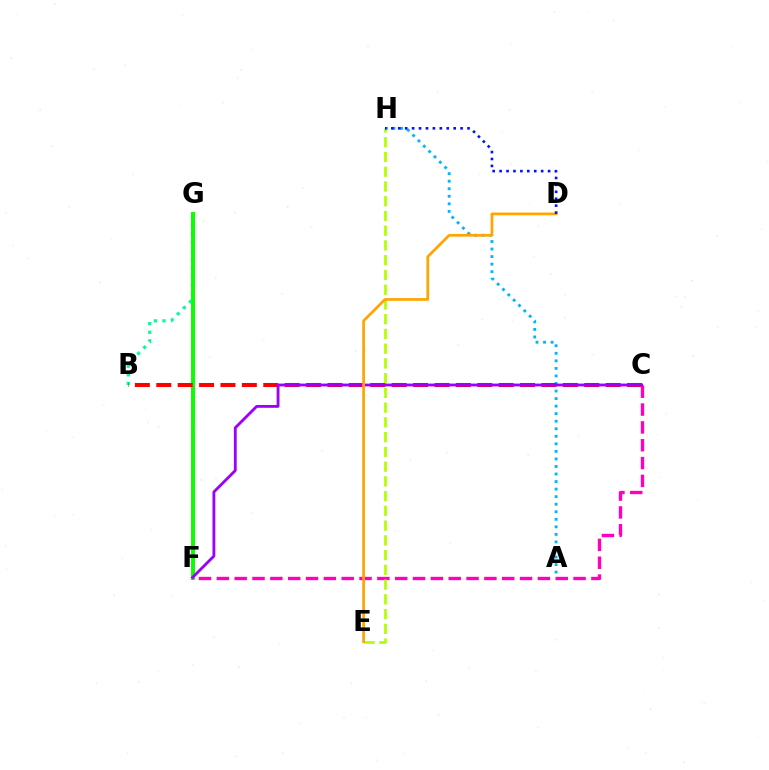{('A', 'H'): [{'color': '#00b5ff', 'line_style': 'dotted', 'thickness': 2.05}], ('B', 'G'): [{'color': '#00ff9d', 'line_style': 'dotted', 'thickness': 2.33}], ('F', 'G'): [{'color': '#08ff00', 'line_style': 'solid', 'thickness': 2.83}], ('C', 'F'): [{'color': '#ff00bd', 'line_style': 'dashed', 'thickness': 2.42}, {'color': '#9b00ff', 'line_style': 'solid', 'thickness': 2.04}], ('E', 'H'): [{'color': '#b3ff00', 'line_style': 'dashed', 'thickness': 2.0}], ('B', 'C'): [{'color': '#ff0000', 'line_style': 'dashed', 'thickness': 2.91}], ('D', 'E'): [{'color': '#ffa500', 'line_style': 'solid', 'thickness': 1.96}], ('D', 'H'): [{'color': '#0010ff', 'line_style': 'dotted', 'thickness': 1.88}]}